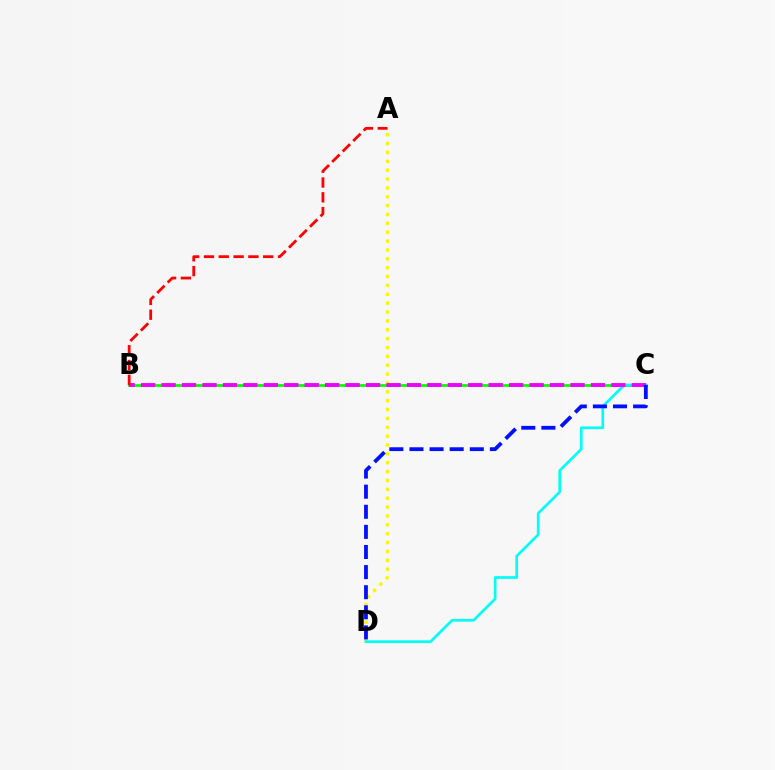{('A', 'D'): [{'color': '#fcf500', 'line_style': 'dotted', 'thickness': 2.41}], ('B', 'C'): [{'color': '#08ff00', 'line_style': 'solid', 'thickness': 1.99}, {'color': '#ee00ff', 'line_style': 'dashed', 'thickness': 2.78}], ('C', 'D'): [{'color': '#00fff6', 'line_style': 'solid', 'thickness': 1.95}, {'color': '#0010ff', 'line_style': 'dashed', 'thickness': 2.73}], ('A', 'B'): [{'color': '#ff0000', 'line_style': 'dashed', 'thickness': 2.01}]}